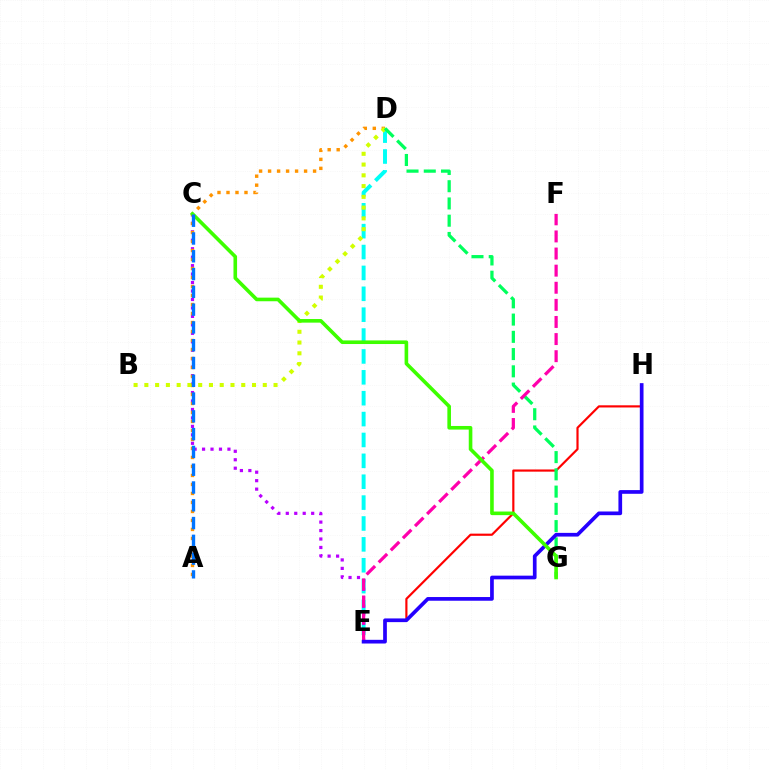{('D', 'E'): [{'color': '#00fff6', 'line_style': 'dashed', 'thickness': 2.84}], ('C', 'E'): [{'color': '#b900ff', 'line_style': 'dotted', 'thickness': 2.3}], ('E', 'H'): [{'color': '#ff0000', 'line_style': 'solid', 'thickness': 1.56}, {'color': '#2500ff', 'line_style': 'solid', 'thickness': 2.66}], ('A', 'D'): [{'color': '#ff9400', 'line_style': 'dotted', 'thickness': 2.44}], ('B', 'D'): [{'color': '#d1ff00', 'line_style': 'dotted', 'thickness': 2.93}], ('D', 'G'): [{'color': '#00ff5c', 'line_style': 'dashed', 'thickness': 2.34}], ('E', 'F'): [{'color': '#ff00ac', 'line_style': 'dashed', 'thickness': 2.32}], ('C', 'G'): [{'color': '#3dff00', 'line_style': 'solid', 'thickness': 2.6}], ('A', 'C'): [{'color': '#0074ff', 'line_style': 'dashed', 'thickness': 2.42}]}